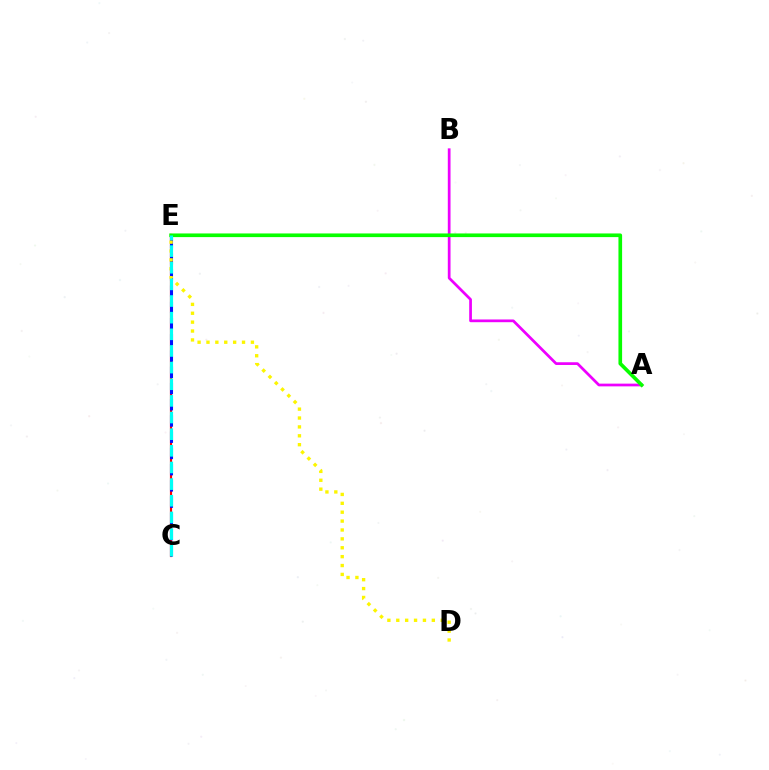{('C', 'E'): [{'color': '#ff0000', 'line_style': 'solid', 'thickness': 1.56}, {'color': '#0010ff', 'line_style': 'dashed', 'thickness': 2.2}, {'color': '#00fff6', 'line_style': 'dashed', 'thickness': 2.26}], ('D', 'E'): [{'color': '#fcf500', 'line_style': 'dotted', 'thickness': 2.41}], ('A', 'B'): [{'color': '#ee00ff', 'line_style': 'solid', 'thickness': 1.96}], ('A', 'E'): [{'color': '#08ff00', 'line_style': 'solid', 'thickness': 2.63}]}